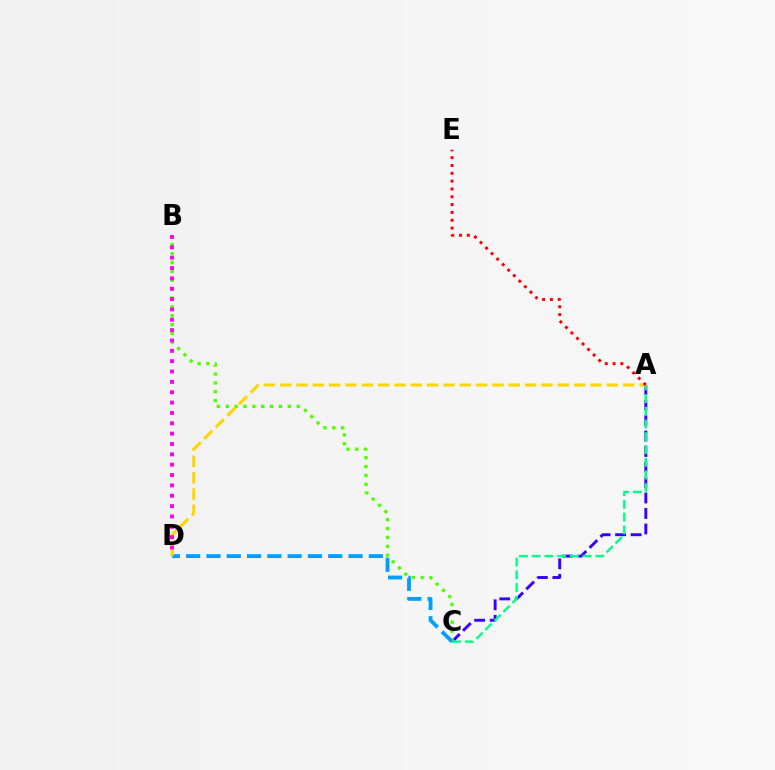{('A', 'C'): [{'color': '#3700ff', 'line_style': 'dashed', 'thickness': 2.1}, {'color': '#00ff86', 'line_style': 'dashed', 'thickness': 1.73}], ('B', 'C'): [{'color': '#4fff00', 'line_style': 'dotted', 'thickness': 2.41}], ('C', 'D'): [{'color': '#009eff', 'line_style': 'dashed', 'thickness': 2.76}], ('A', 'D'): [{'color': '#ffd500', 'line_style': 'dashed', 'thickness': 2.22}], ('A', 'E'): [{'color': '#ff0000', 'line_style': 'dotted', 'thickness': 2.13}], ('B', 'D'): [{'color': '#ff00ed', 'line_style': 'dotted', 'thickness': 2.81}]}